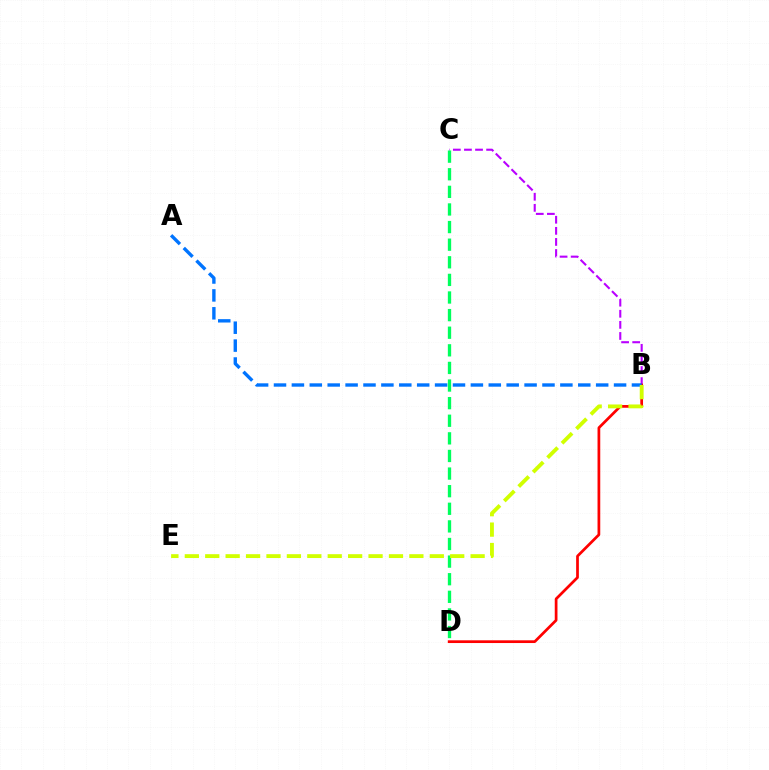{('B', 'C'): [{'color': '#b900ff', 'line_style': 'dashed', 'thickness': 1.51}], ('B', 'D'): [{'color': '#ff0000', 'line_style': 'solid', 'thickness': 1.96}], ('A', 'B'): [{'color': '#0074ff', 'line_style': 'dashed', 'thickness': 2.43}], ('C', 'D'): [{'color': '#00ff5c', 'line_style': 'dashed', 'thickness': 2.39}], ('B', 'E'): [{'color': '#d1ff00', 'line_style': 'dashed', 'thickness': 2.77}]}